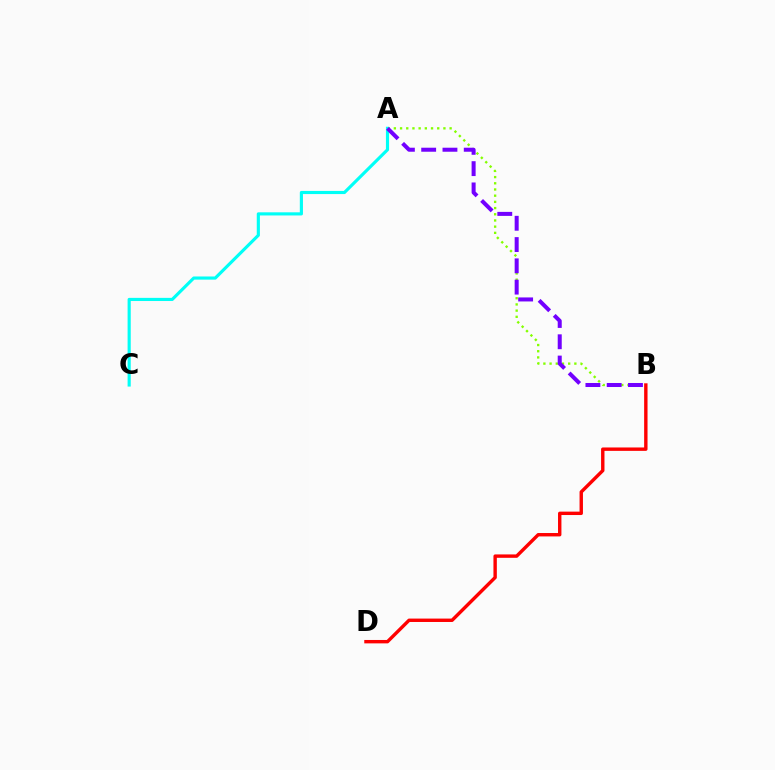{('A', 'B'): [{'color': '#84ff00', 'line_style': 'dotted', 'thickness': 1.68}, {'color': '#7200ff', 'line_style': 'dashed', 'thickness': 2.89}], ('B', 'D'): [{'color': '#ff0000', 'line_style': 'solid', 'thickness': 2.45}], ('A', 'C'): [{'color': '#00fff6', 'line_style': 'solid', 'thickness': 2.26}]}